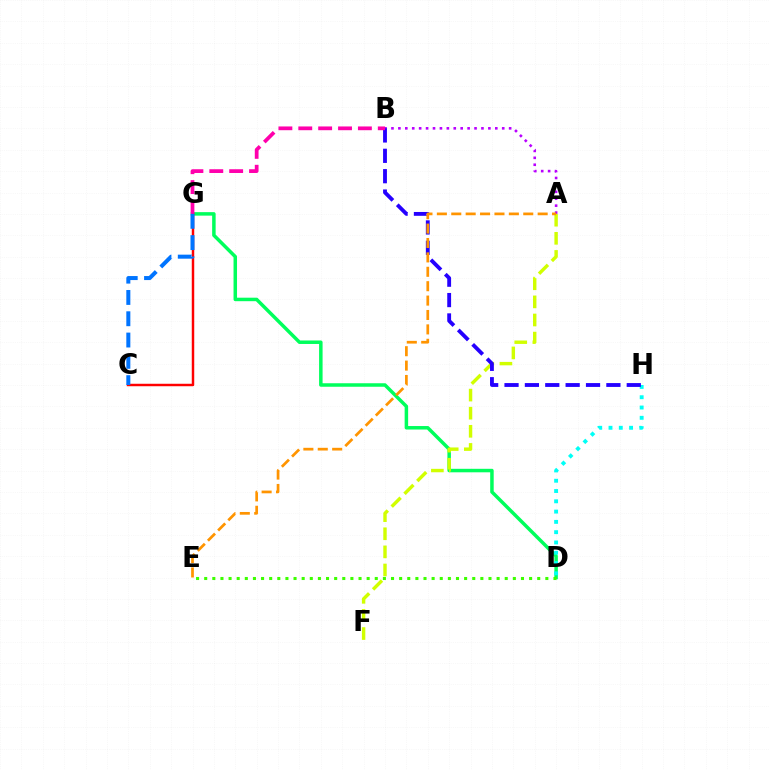{('D', 'G'): [{'color': '#00ff5c', 'line_style': 'solid', 'thickness': 2.52}], ('A', 'F'): [{'color': '#d1ff00', 'line_style': 'dashed', 'thickness': 2.46}], ('C', 'G'): [{'color': '#ff0000', 'line_style': 'solid', 'thickness': 1.77}, {'color': '#0074ff', 'line_style': 'dashed', 'thickness': 2.89}], ('D', 'H'): [{'color': '#00fff6', 'line_style': 'dotted', 'thickness': 2.79}], ('A', 'B'): [{'color': '#b900ff', 'line_style': 'dotted', 'thickness': 1.88}], ('B', 'H'): [{'color': '#2500ff', 'line_style': 'dashed', 'thickness': 2.77}], ('B', 'G'): [{'color': '#ff00ac', 'line_style': 'dashed', 'thickness': 2.7}], ('D', 'E'): [{'color': '#3dff00', 'line_style': 'dotted', 'thickness': 2.21}], ('A', 'E'): [{'color': '#ff9400', 'line_style': 'dashed', 'thickness': 1.96}]}